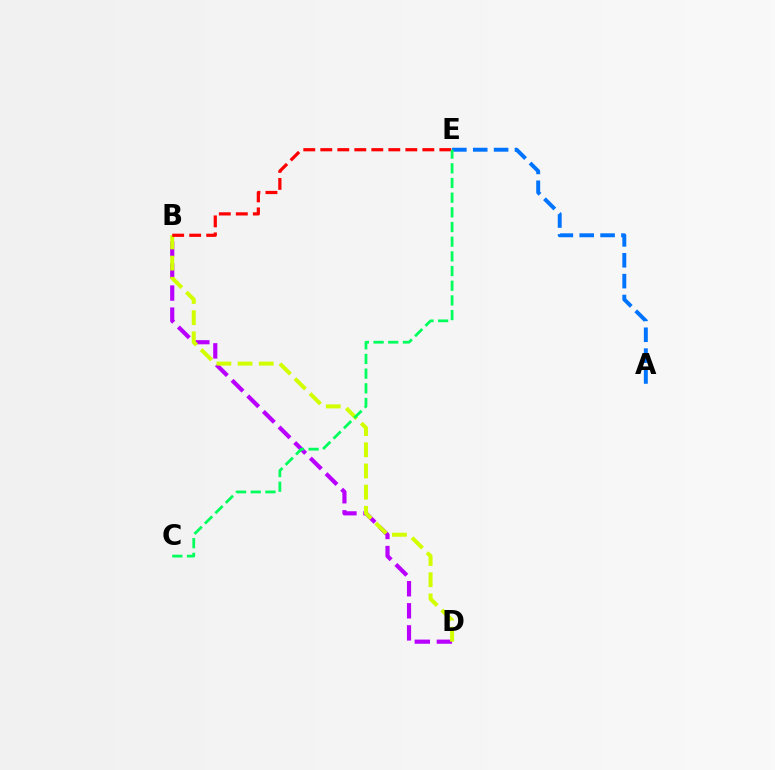{('B', 'D'): [{'color': '#b900ff', 'line_style': 'dashed', 'thickness': 3.0}, {'color': '#d1ff00', 'line_style': 'dashed', 'thickness': 2.88}], ('A', 'E'): [{'color': '#0074ff', 'line_style': 'dashed', 'thickness': 2.83}], ('B', 'E'): [{'color': '#ff0000', 'line_style': 'dashed', 'thickness': 2.31}], ('C', 'E'): [{'color': '#00ff5c', 'line_style': 'dashed', 'thickness': 1.99}]}